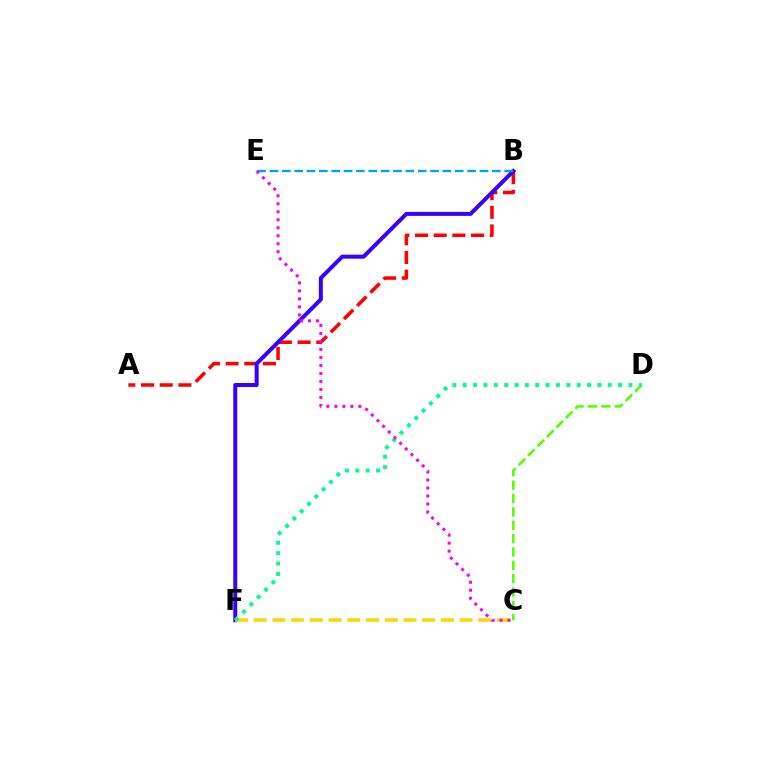{('A', 'B'): [{'color': '#ff0000', 'line_style': 'dashed', 'thickness': 2.54}], ('B', 'F'): [{'color': '#3700ff', 'line_style': 'solid', 'thickness': 2.88}], ('C', 'F'): [{'color': '#ffd500', 'line_style': 'dashed', 'thickness': 2.54}], ('C', 'D'): [{'color': '#4fff00', 'line_style': 'dashed', 'thickness': 1.81}], ('D', 'F'): [{'color': '#00ff86', 'line_style': 'dotted', 'thickness': 2.81}], ('B', 'E'): [{'color': '#009eff', 'line_style': 'dashed', 'thickness': 1.68}], ('C', 'E'): [{'color': '#ff00ed', 'line_style': 'dotted', 'thickness': 2.17}]}